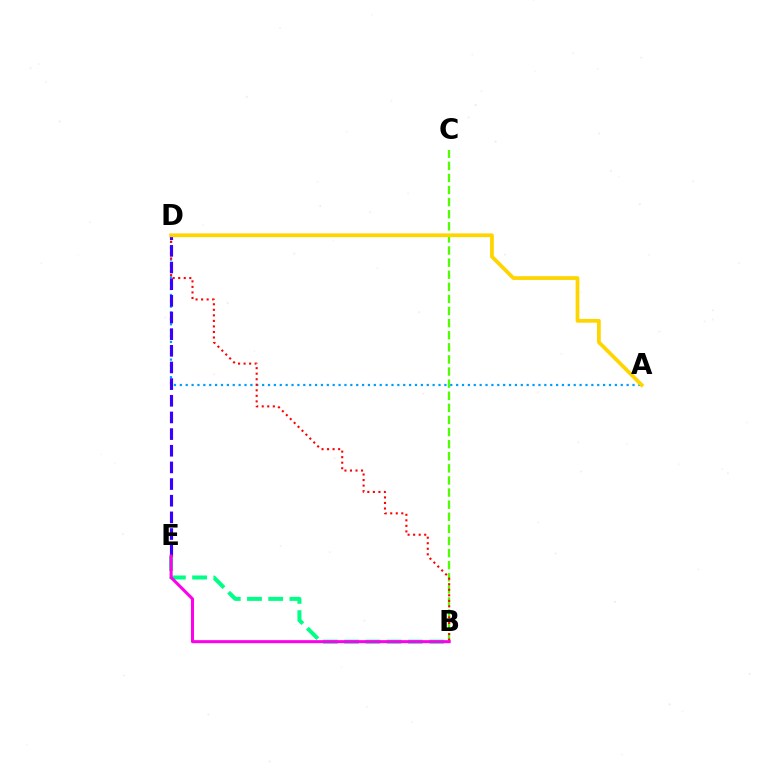{('B', 'C'): [{'color': '#4fff00', 'line_style': 'dashed', 'thickness': 1.64}], ('B', 'E'): [{'color': '#00ff86', 'line_style': 'dashed', 'thickness': 2.89}, {'color': '#ff00ed', 'line_style': 'solid', 'thickness': 2.19}], ('A', 'D'): [{'color': '#009eff', 'line_style': 'dotted', 'thickness': 1.6}, {'color': '#ffd500', 'line_style': 'solid', 'thickness': 2.71}], ('B', 'D'): [{'color': '#ff0000', 'line_style': 'dotted', 'thickness': 1.5}], ('D', 'E'): [{'color': '#3700ff', 'line_style': 'dashed', 'thickness': 2.26}]}